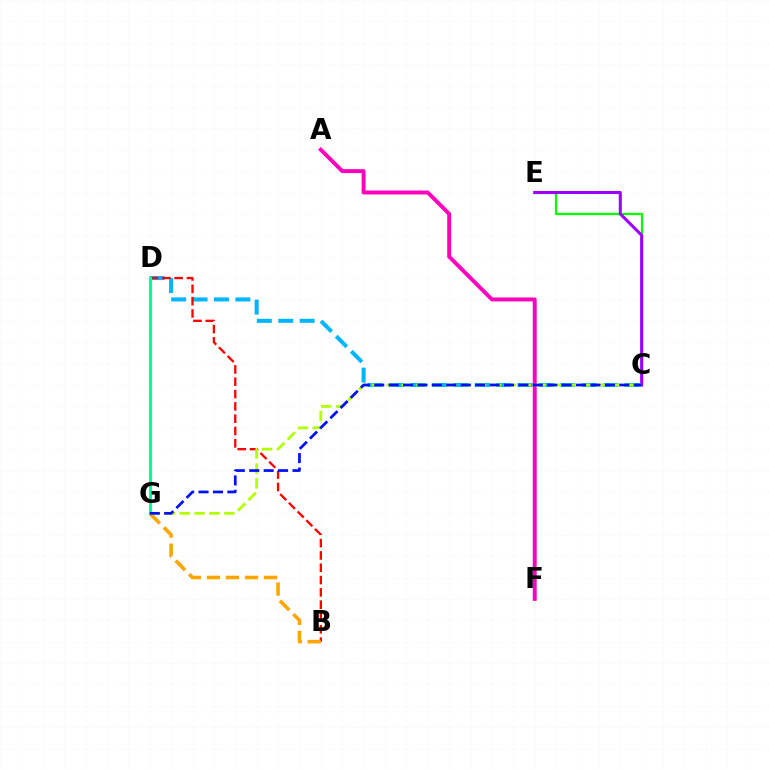{('C', 'D'): [{'color': '#00b5ff', 'line_style': 'dashed', 'thickness': 2.91}], ('C', 'E'): [{'color': '#08ff00', 'line_style': 'solid', 'thickness': 1.62}, {'color': '#9b00ff', 'line_style': 'solid', 'thickness': 2.2}], ('A', 'F'): [{'color': '#ff00bd', 'line_style': 'solid', 'thickness': 2.82}], ('B', 'D'): [{'color': '#ff0000', 'line_style': 'dashed', 'thickness': 1.67}], ('B', 'G'): [{'color': '#ffa500', 'line_style': 'dashed', 'thickness': 2.59}], ('C', 'G'): [{'color': '#b3ff00', 'line_style': 'dashed', 'thickness': 2.02}, {'color': '#0010ff', 'line_style': 'dashed', 'thickness': 1.96}], ('D', 'G'): [{'color': '#00ff9d', 'line_style': 'solid', 'thickness': 2.22}]}